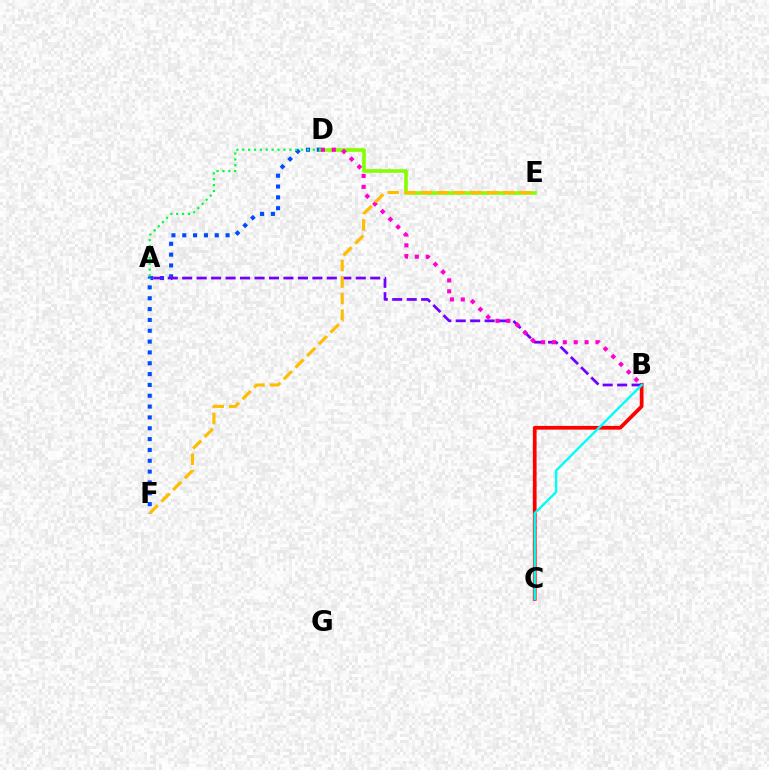{('B', 'C'): [{'color': '#ff0000', 'line_style': 'solid', 'thickness': 2.69}, {'color': '#00fff6', 'line_style': 'solid', 'thickness': 1.73}], ('D', 'F'): [{'color': '#004bff', 'line_style': 'dotted', 'thickness': 2.94}], ('A', 'B'): [{'color': '#7200ff', 'line_style': 'dashed', 'thickness': 1.96}], ('D', 'E'): [{'color': '#84ff00', 'line_style': 'solid', 'thickness': 2.59}], ('B', 'D'): [{'color': '#ff00cf', 'line_style': 'dotted', 'thickness': 2.96}], ('A', 'D'): [{'color': '#00ff39', 'line_style': 'dotted', 'thickness': 1.6}], ('E', 'F'): [{'color': '#ffbd00', 'line_style': 'dashed', 'thickness': 2.24}]}